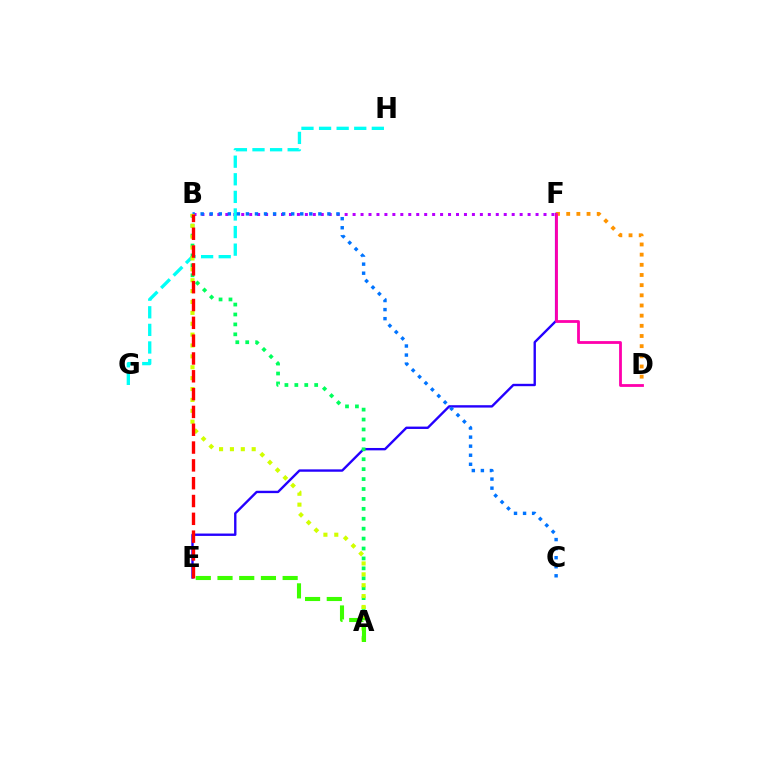{('E', 'F'): [{'color': '#2500ff', 'line_style': 'solid', 'thickness': 1.71}], ('D', 'F'): [{'color': '#ff9400', 'line_style': 'dotted', 'thickness': 2.76}, {'color': '#ff00ac', 'line_style': 'solid', 'thickness': 2.02}], ('B', 'F'): [{'color': '#b900ff', 'line_style': 'dotted', 'thickness': 2.16}], ('G', 'H'): [{'color': '#00fff6', 'line_style': 'dashed', 'thickness': 2.39}], ('A', 'B'): [{'color': '#00ff5c', 'line_style': 'dotted', 'thickness': 2.7}, {'color': '#d1ff00', 'line_style': 'dotted', 'thickness': 2.96}], ('B', 'C'): [{'color': '#0074ff', 'line_style': 'dotted', 'thickness': 2.46}], ('A', 'E'): [{'color': '#3dff00', 'line_style': 'dashed', 'thickness': 2.95}], ('B', 'E'): [{'color': '#ff0000', 'line_style': 'dashed', 'thickness': 2.42}]}